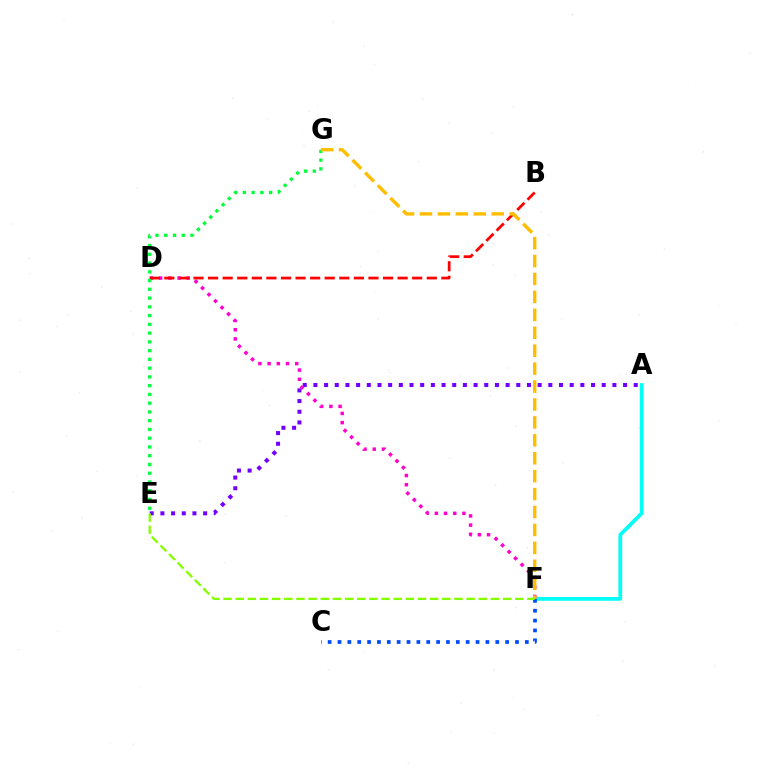{('A', 'E'): [{'color': '#7200ff', 'line_style': 'dotted', 'thickness': 2.9}], ('A', 'F'): [{'color': '#00fff6', 'line_style': 'solid', 'thickness': 2.72}], ('D', 'F'): [{'color': '#ff00cf', 'line_style': 'dotted', 'thickness': 2.5}], ('B', 'D'): [{'color': '#ff0000', 'line_style': 'dashed', 'thickness': 1.98}], ('E', 'G'): [{'color': '#00ff39', 'line_style': 'dotted', 'thickness': 2.38}], ('C', 'F'): [{'color': '#004bff', 'line_style': 'dotted', 'thickness': 2.68}], ('E', 'F'): [{'color': '#84ff00', 'line_style': 'dashed', 'thickness': 1.65}], ('F', 'G'): [{'color': '#ffbd00', 'line_style': 'dashed', 'thickness': 2.44}]}